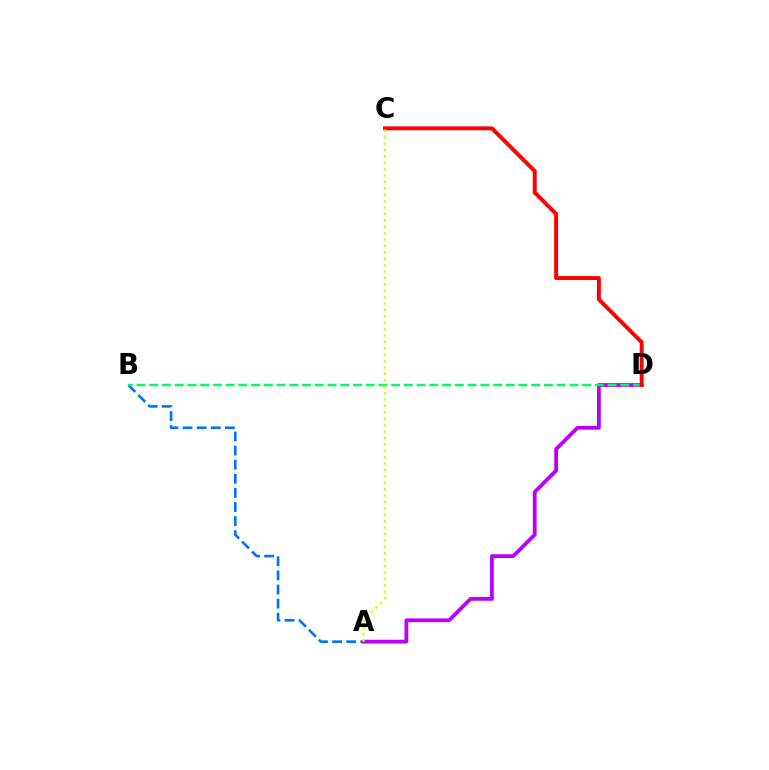{('A', 'B'): [{'color': '#0074ff', 'line_style': 'dashed', 'thickness': 1.92}], ('A', 'D'): [{'color': '#b900ff', 'line_style': 'solid', 'thickness': 2.72}], ('B', 'D'): [{'color': '#00ff5c', 'line_style': 'dashed', 'thickness': 1.73}], ('C', 'D'): [{'color': '#ff0000', 'line_style': 'solid', 'thickness': 2.83}], ('A', 'C'): [{'color': '#d1ff00', 'line_style': 'dotted', 'thickness': 1.74}]}